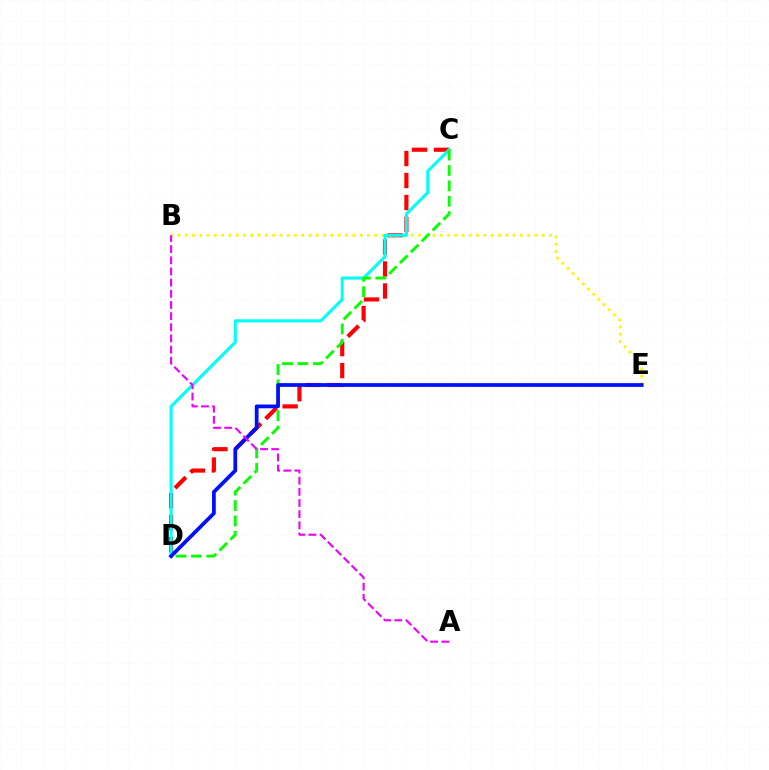{('C', 'D'): [{'color': '#ff0000', 'line_style': 'dashed', 'thickness': 2.98}, {'color': '#00fff6', 'line_style': 'solid', 'thickness': 2.21}, {'color': '#08ff00', 'line_style': 'dashed', 'thickness': 2.09}], ('B', 'E'): [{'color': '#fcf500', 'line_style': 'dotted', 'thickness': 1.98}], ('D', 'E'): [{'color': '#0010ff', 'line_style': 'solid', 'thickness': 2.7}], ('A', 'B'): [{'color': '#ee00ff', 'line_style': 'dashed', 'thickness': 1.52}]}